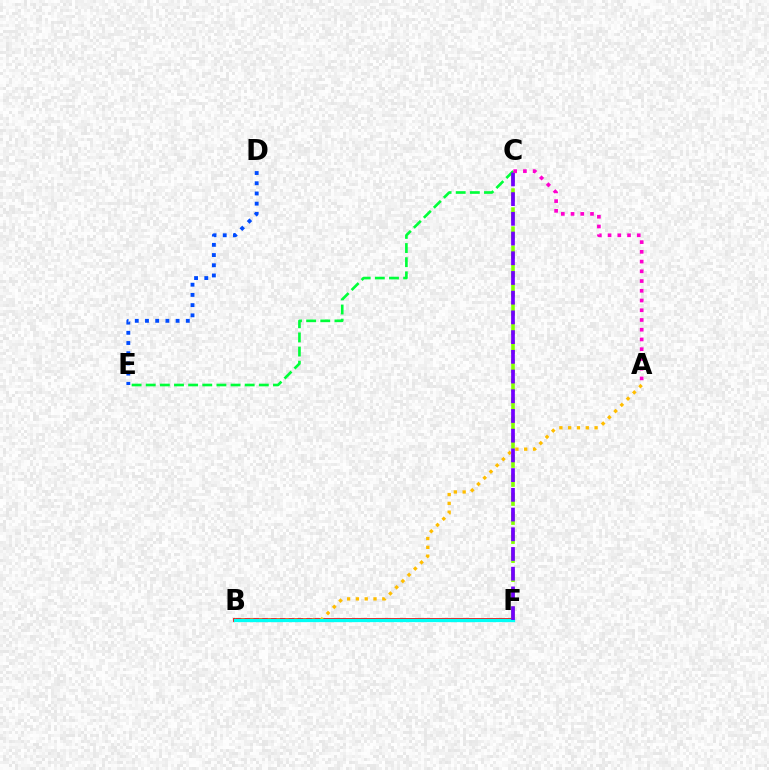{('B', 'F'): [{'color': '#ff0000', 'line_style': 'solid', 'thickness': 2.74}, {'color': '#00fff6', 'line_style': 'solid', 'thickness': 2.37}], ('D', 'E'): [{'color': '#004bff', 'line_style': 'dotted', 'thickness': 2.77}], ('A', 'B'): [{'color': '#ffbd00', 'line_style': 'dotted', 'thickness': 2.39}], ('C', 'F'): [{'color': '#84ff00', 'line_style': 'dashed', 'thickness': 2.58}, {'color': '#7200ff', 'line_style': 'dashed', 'thickness': 2.68}], ('C', 'E'): [{'color': '#00ff39', 'line_style': 'dashed', 'thickness': 1.92}], ('A', 'C'): [{'color': '#ff00cf', 'line_style': 'dotted', 'thickness': 2.64}]}